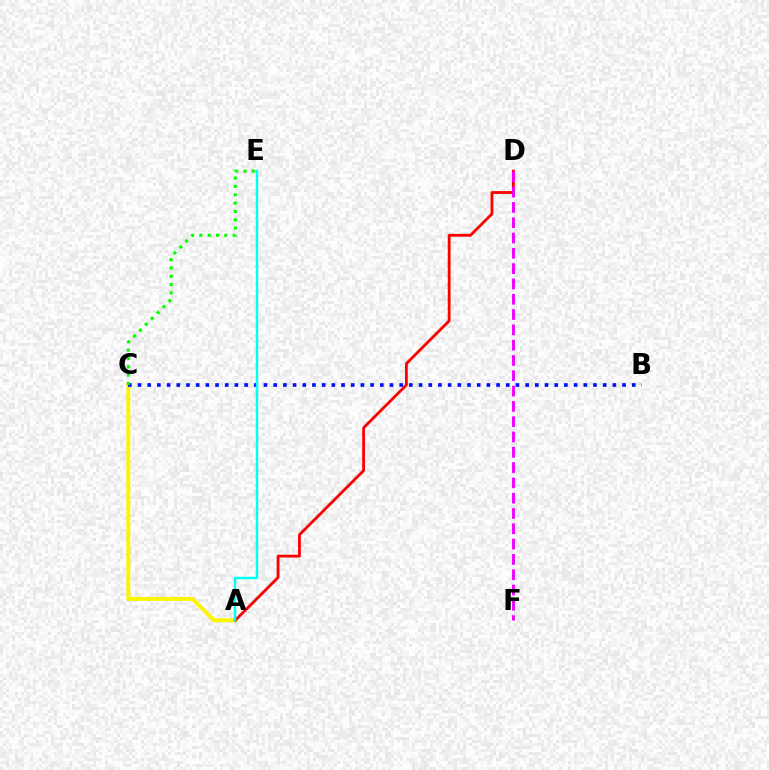{('A', 'C'): [{'color': '#fcf500', 'line_style': 'solid', 'thickness': 2.85}], ('A', 'D'): [{'color': '#ff0000', 'line_style': 'solid', 'thickness': 2.02}], ('B', 'C'): [{'color': '#0010ff', 'line_style': 'dotted', 'thickness': 2.63}], ('C', 'E'): [{'color': '#08ff00', 'line_style': 'dotted', 'thickness': 2.26}], ('A', 'E'): [{'color': '#00fff6', 'line_style': 'solid', 'thickness': 1.79}], ('D', 'F'): [{'color': '#ee00ff', 'line_style': 'dashed', 'thickness': 2.08}]}